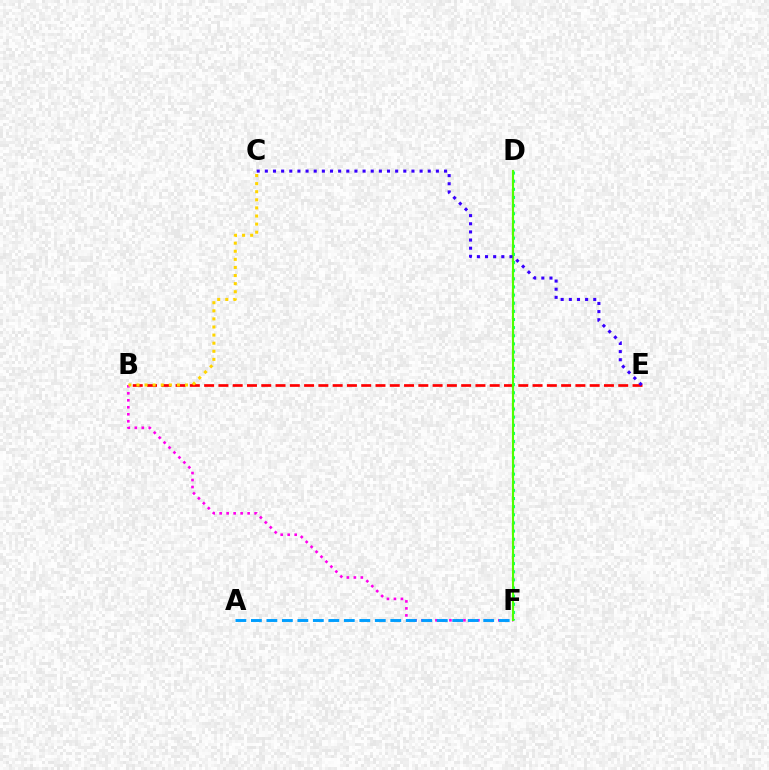{('B', 'F'): [{'color': '#ff00ed', 'line_style': 'dotted', 'thickness': 1.9}], ('A', 'F'): [{'color': '#009eff', 'line_style': 'dashed', 'thickness': 2.1}], ('D', 'F'): [{'color': '#00ff86', 'line_style': 'dotted', 'thickness': 2.21}, {'color': '#4fff00', 'line_style': 'solid', 'thickness': 1.55}], ('B', 'E'): [{'color': '#ff0000', 'line_style': 'dashed', 'thickness': 1.94}], ('B', 'C'): [{'color': '#ffd500', 'line_style': 'dotted', 'thickness': 2.2}], ('C', 'E'): [{'color': '#3700ff', 'line_style': 'dotted', 'thickness': 2.21}]}